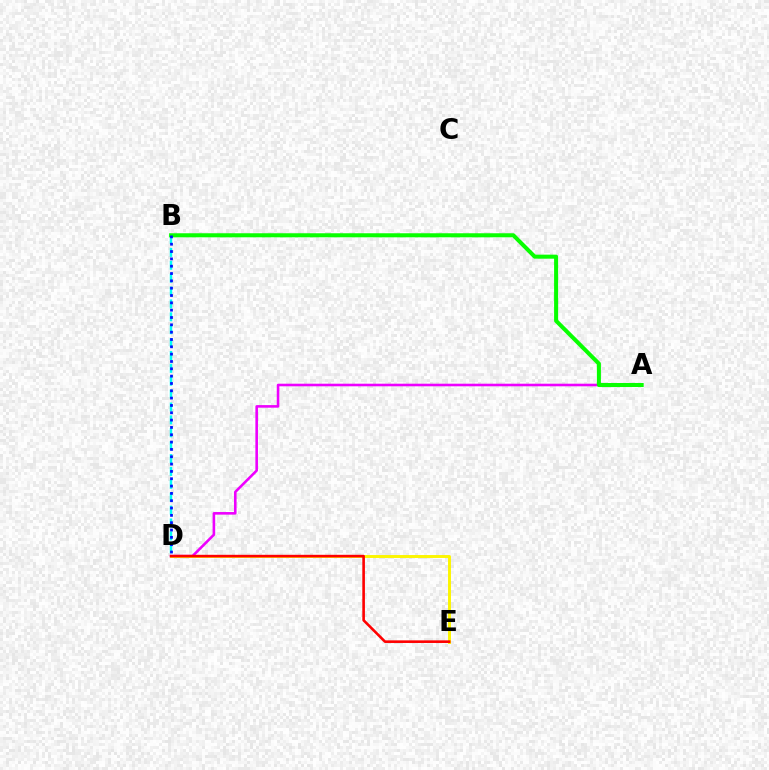{('B', 'D'): [{'color': '#00fff6', 'line_style': 'dashed', 'thickness': 1.75}, {'color': '#0010ff', 'line_style': 'dotted', 'thickness': 1.99}], ('A', 'D'): [{'color': '#ee00ff', 'line_style': 'solid', 'thickness': 1.87}], ('D', 'E'): [{'color': '#fcf500', 'line_style': 'solid', 'thickness': 2.11}, {'color': '#ff0000', 'line_style': 'solid', 'thickness': 1.88}], ('A', 'B'): [{'color': '#08ff00', 'line_style': 'solid', 'thickness': 2.9}]}